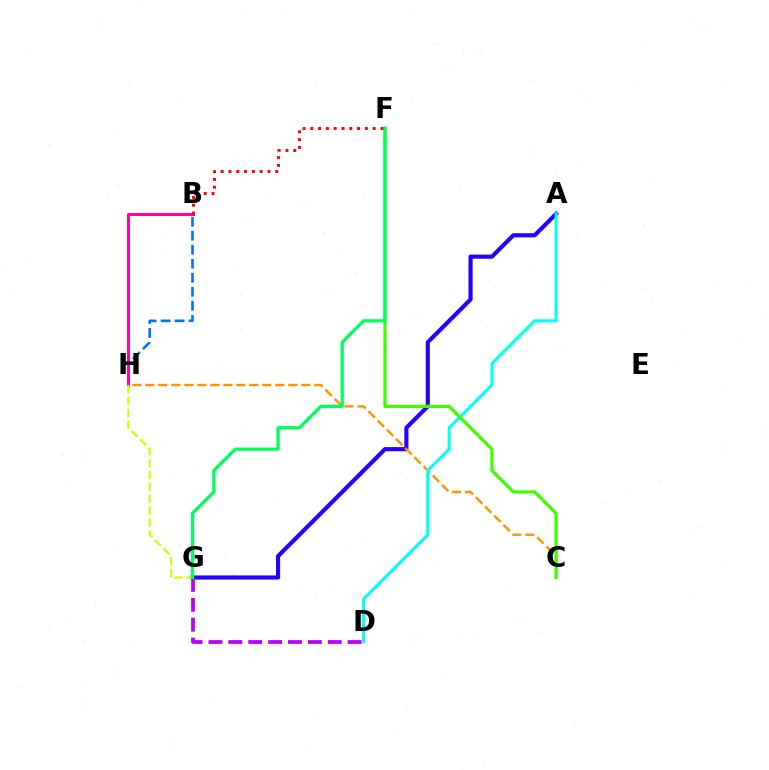{('A', 'G'): [{'color': '#2500ff', 'line_style': 'solid', 'thickness': 2.98}], ('B', 'H'): [{'color': '#0074ff', 'line_style': 'dashed', 'thickness': 1.9}, {'color': '#ff00ac', 'line_style': 'solid', 'thickness': 2.13}], ('C', 'H'): [{'color': '#ff9400', 'line_style': 'dashed', 'thickness': 1.77}], ('A', 'D'): [{'color': '#00fff6', 'line_style': 'solid', 'thickness': 2.19}], ('C', 'F'): [{'color': '#3dff00', 'line_style': 'solid', 'thickness': 2.33}], ('D', 'G'): [{'color': '#b900ff', 'line_style': 'dashed', 'thickness': 2.7}], ('G', 'H'): [{'color': '#d1ff00', 'line_style': 'dashed', 'thickness': 1.61}], ('F', 'G'): [{'color': '#00ff5c', 'line_style': 'solid', 'thickness': 2.35}], ('B', 'F'): [{'color': '#ff0000', 'line_style': 'dotted', 'thickness': 2.12}]}